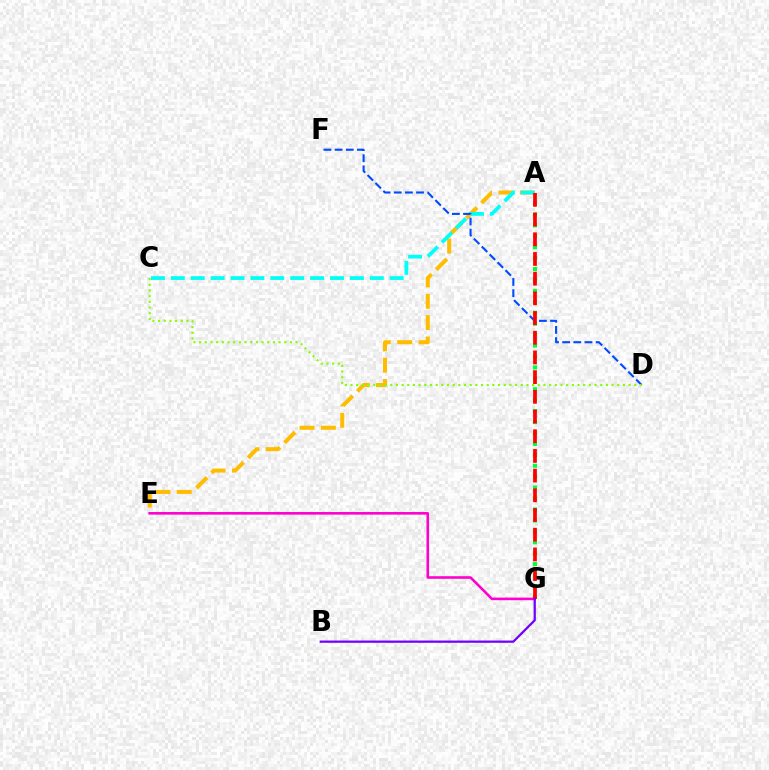{('A', 'E'): [{'color': '#ffbd00', 'line_style': 'dashed', 'thickness': 2.9}], ('A', 'C'): [{'color': '#00fff6', 'line_style': 'dashed', 'thickness': 2.7}], ('D', 'F'): [{'color': '#004bff', 'line_style': 'dashed', 'thickness': 1.52}], ('A', 'G'): [{'color': '#00ff39', 'line_style': 'dotted', 'thickness': 2.97}, {'color': '#ff0000', 'line_style': 'dashed', 'thickness': 2.68}], ('E', 'G'): [{'color': '#ff00cf', 'line_style': 'solid', 'thickness': 1.88}], ('C', 'D'): [{'color': '#84ff00', 'line_style': 'dotted', 'thickness': 1.54}], ('B', 'G'): [{'color': '#7200ff', 'line_style': 'solid', 'thickness': 1.62}]}